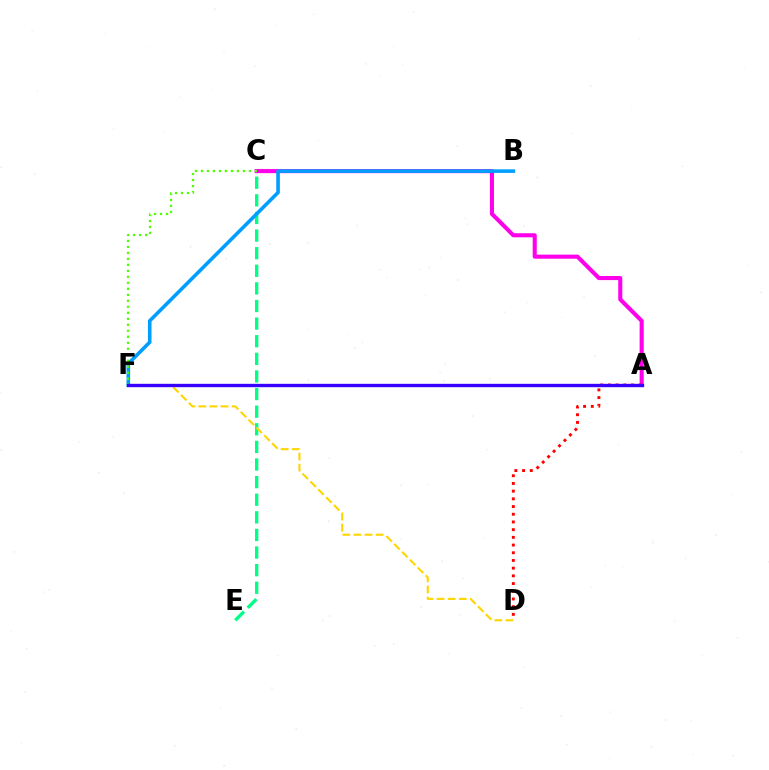{('C', 'E'): [{'color': '#00ff86', 'line_style': 'dashed', 'thickness': 2.39}], ('D', 'F'): [{'color': '#ffd500', 'line_style': 'dashed', 'thickness': 1.51}], ('A', 'C'): [{'color': '#ff00ed', 'line_style': 'solid', 'thickness': 2.94}], ('B', 'F'): [{'color': '#009eff', 'line_style': 'solid', 'thickness': 2.59}], ('C', 'F'): [{'color': '#4fff00', 'line_style': 'dotted', 'thickness': 1.63}], ('A', 'D'): [{'color': '#ff0000', 'line_style': 'dotted', 'thickness': 2.09}], ('A', 'F'): [{'color': '#3700ff', 'line_style': 'solid', 'thickness': 2.42}]}